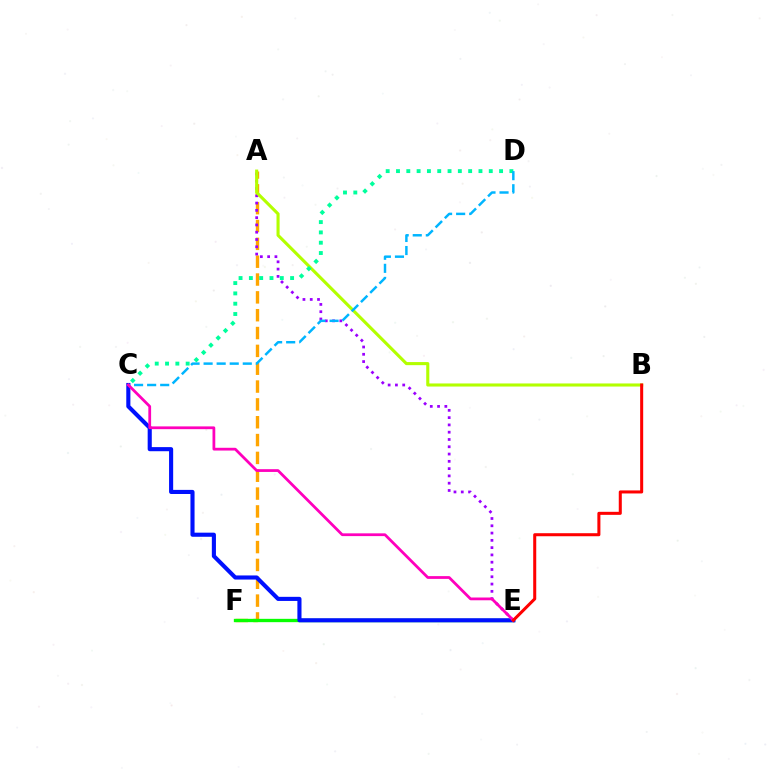{('A', 'F'): [{'color': '#ffa500', 'line_style': 'dashed', 'thickness': 2.42}], ('A', 'E'): [{'color': '#9b00ff', 'line_style': 'dotted', 'thickness': 1.98}], ('E', 'F'): [{'color': '#08ff00', 'line_style': 'solid', 'thickness': 2.4}], ('A', 'B'): [{'color': '#b3ff00', 'line_style': 'solid', 'thickness': 2.22}], ('C', 'E'): [{'color': '#0010ff', 'line_style': 'solid', 'thickness': 2.96}, {'color': '#ff00bd', 'line_style': 'solid', 'thickness': 1.99}], ('C', 'D'): [{'color': '#00ff9d', 'line_style': 'dotted', 'thickness': 2.8}, {'color': '#00b5ff', 'line_style': 'dashed', 'thickness': 1.77}], ('B', 'E'): [{'color': '#ff0000', 'line_style': 'solid', 'thickness': 2.18}]}